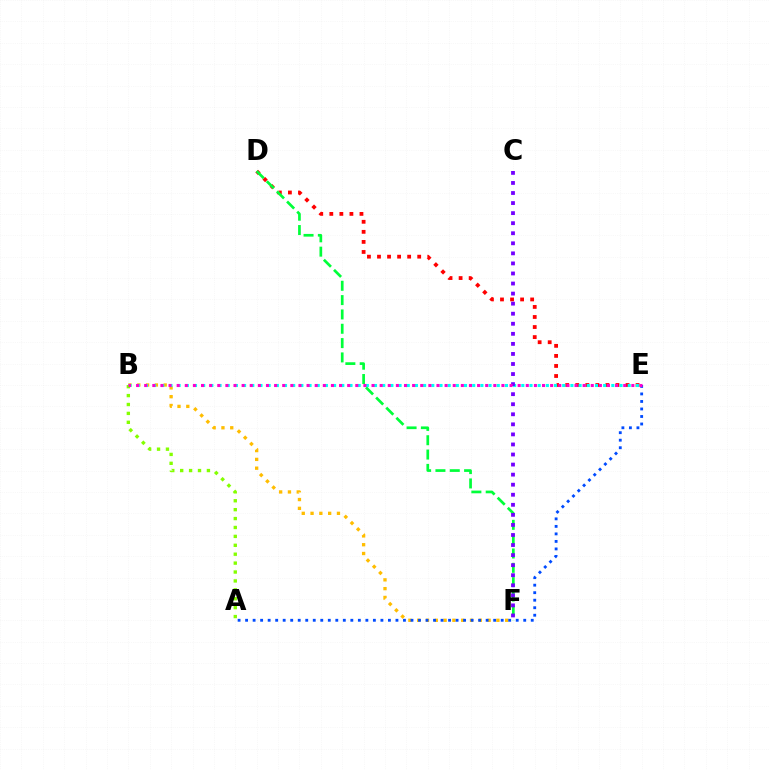{('D', 'E'): [{'color': '#ff0000', 'line_style': 'dotted', 'thickness': 2.73}], ('B', 'F'): [{'color': '#ffbd00', 'line_style': 'dotted', 'thickness': 2.39}], ('D', 'F'): [{'color': '#00ff39', 'line_style': 'dashed', 'thickness': 1.95}], ('A', 'E'): [{'color': '#004bff', 'line_style': 'dotted', 'thickness': 2.04}], ('B', 'E'): [{'color': '#00fff6', 'line_style': 'dotted', 'thickness': 2.22}, {'color': '#ff00cf', 'line_style': 'dotted', 'thickness': 2.21}], ('A', 'B'): [{'color': '#84ff00', 'line_style': 'dotted', 'thickness': 2.42}], ('C', 'F'): [{'color': '#7200ff', 'line_style': 'dotted', 'thickness': 2.73}]}